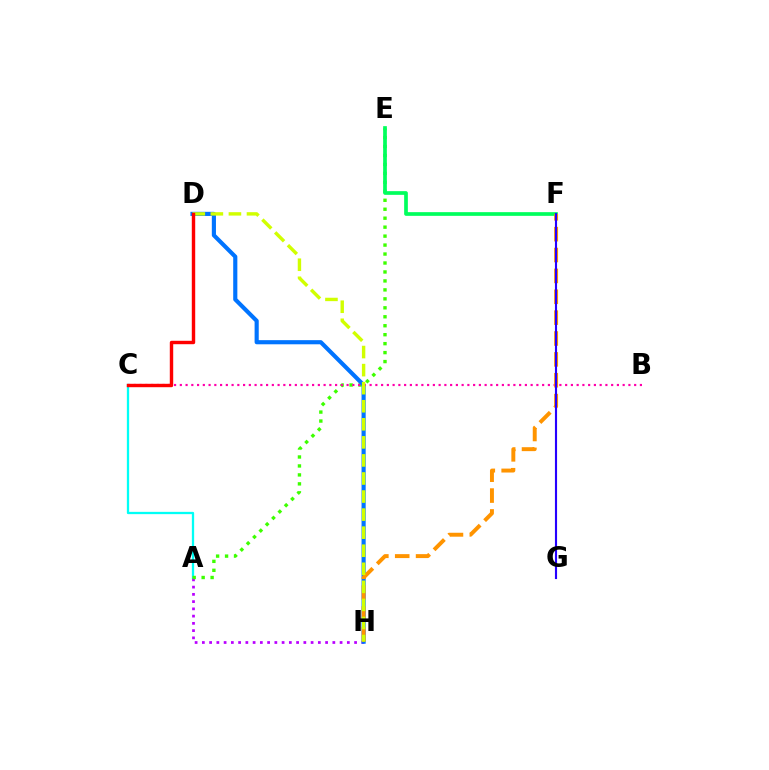{('A', 'C'): [{'color': '#00fff6', 'line_style': 'solid', 'thickness': 1.65}], ('A', 'H'): [{'color': '#b900ff', 'line_style': 'dotted', 'thickness': 1.97}], ('A', 'E'): [{'color': '#3dff00', 'line_style': 'dotted', 'thickness': 2.43}], ('D', 'H'): [{'color': '#0074ff', 'line_style': 'solid', 'thickness': 2.98}, {'color': '#d1ff00', 'line_style': 'dashed', 'thickness': 2.45}], ('E', 'F'): [{'color': '#00ff5c', 'line_style': 'solid', 'thickness': 2.66}], ('B', 'C'): [{'color': '#ff00ac', 'line_style': 'dotted', 'thickness': 1.56}], ('F', 'H'): [{'color': '#ff9400', 'line_style': 'dashed', 'thickness': 2.84}], ('C', 'D'): [{'color': '#ff0000', 'line_style': 'solid', 'thickness': 2.46}], ('F', 'G'): [{'color': '#2500ff', 'line_style': 'solid', 'thickness': 1.53}]}